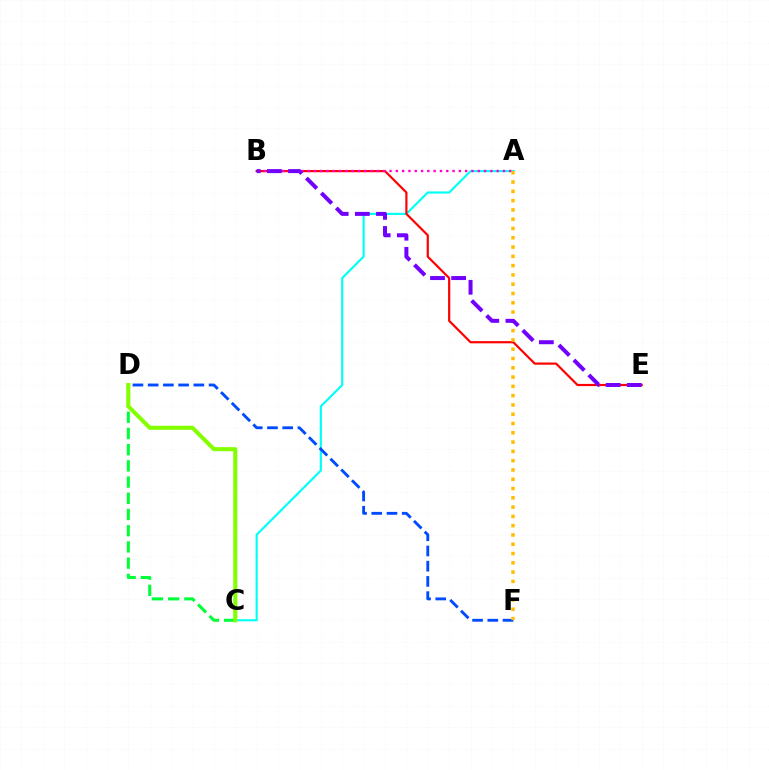{('A', 'C'): [{'color': '#00fff6', 'line_style': 'solid', 'thickness': 1.54}], ('B', 'E'): [{'color': '#ff0000', 'line_style': 'solid', 'thickness': 1.57}, {'color': '#7200ff', 'line_style': 'dashed', 'thickness': 2.87}], ('C', 'D'): [{'color': '#00ff39', 'line_style': 'dashed', 'thickness': 2.2}, {'color': '#84ff00', 'line_style': 'solid', 'thickness': 2.92}], ('A', 'B'): [{'color': '#ff00cf', 'line_style': 'dotted', 'thickness': 1.71}], ('D', 'F'): [{'color': '#004bff', 'line_style': 'dashed', 'thickness': 2.07}], ('A', 'F'): [{'color': '#ffbd00', 'line_style': 'dotted', 'thickness': 2.52}]}